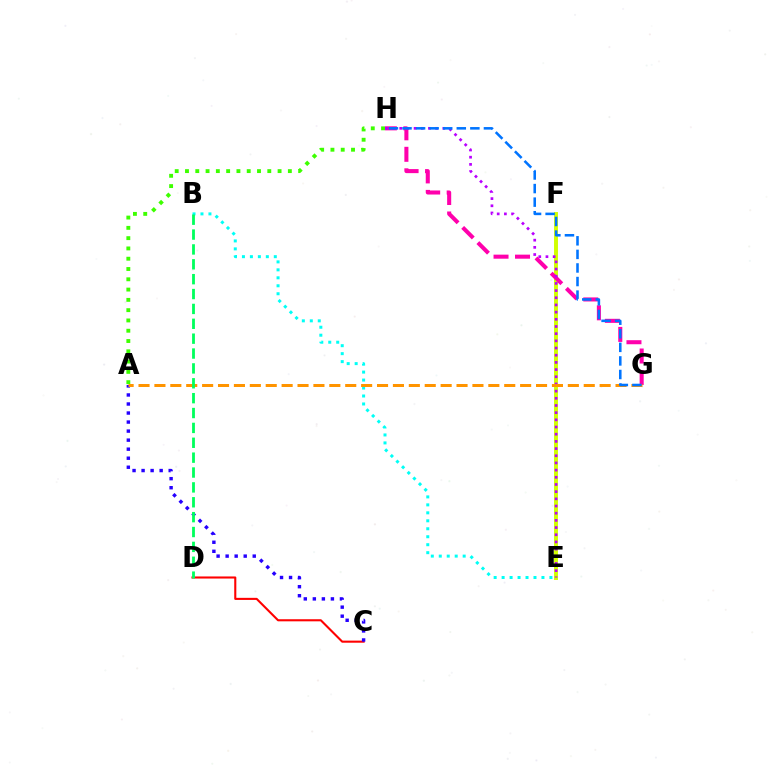{('E', 'F'): [{'color': '#d1ff00', 'line_style': 'solid', 'thickness': 2.82}], ('B', 'E'): [{'color': '#00fff6', 'line_style': 'dotted', 'thickness': 2.16}], ('G', 'H'): [{'color': '#ff00ac', 'line_style': 'dashed', 'thickness': 2.92}, {'color': '#0074ff', 'line_style': 'dashed', 'thickness': 1.84}], ('E', 'H'): [{'color': '#b900ff', 'line_style': 'dotted', 'thickness': 1.95}], ('A', 'H'): [{'color': '#3dff00', 'line_style': 'dotted', 'thickness': 2.8}], ('C', 'D'): [{'color': '#ff0000', 'line_style': 'solid', 'thickness': 1.51}], ('A', 'C'): [{'color': '#2500ff', 'line_style': 'dotted', 'thickness': 2.45}], ('A', 'G'): [{'color': '#ff9400', 'line_style': 'dashed', 'thickness': 2.16}], ('B', 'D'): [{'color': '#00ff5c', 'line_style': 'dashed', 'thickness': 2.02}]}